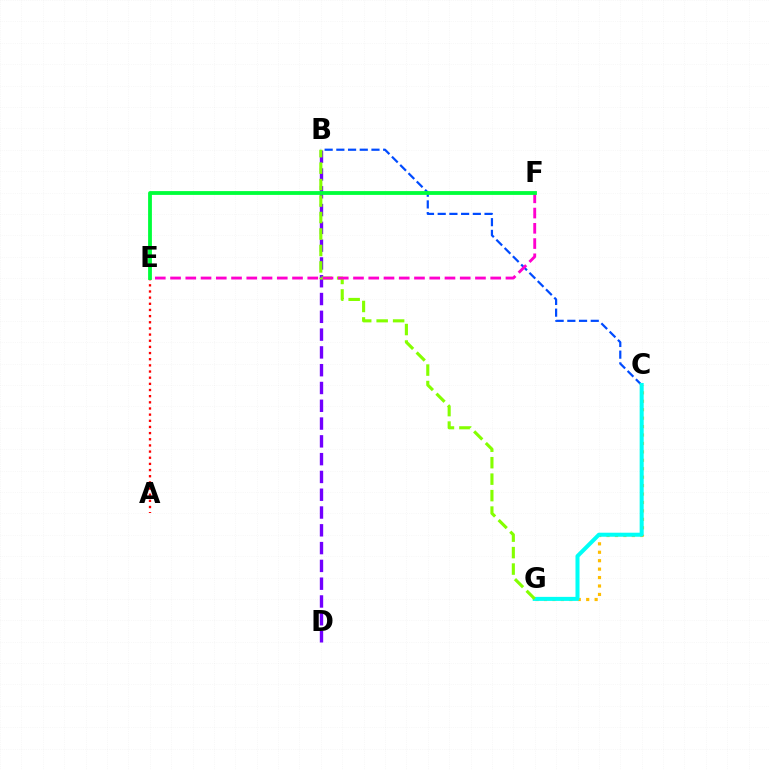{('A', 'E'): [{'color': '#ff0000', 'line_style': 'dotted', 'thickness': 1.67}], ('B', 'C'): [{'color': '#004bff', 'line_style': 'dashed', 'thickness': 1.59}], ('B', 'D'): [{'color': '#7200ff', 'line_style': 'dashed', 'thickness': 2.42}], ('C', 'G'): [{'color': '#ffbd00', 'line_style': 'dotted', 'thickness': 2.29}, {'color': '#00fff6', 'line_style': 'solid', 'thickness': 2.9}], ('B', 'G'): [{'color': '#84ff00', 'line_style': 'dashed', 'thickness': 2.24}], ('E', 'F'): [{'color': '#ff00cf', 'line_style': 'dashed', 'thickness': 2.07}, {'color': '#00ff39', 'line_style': 'solid', 'thickness': 2.74}]}